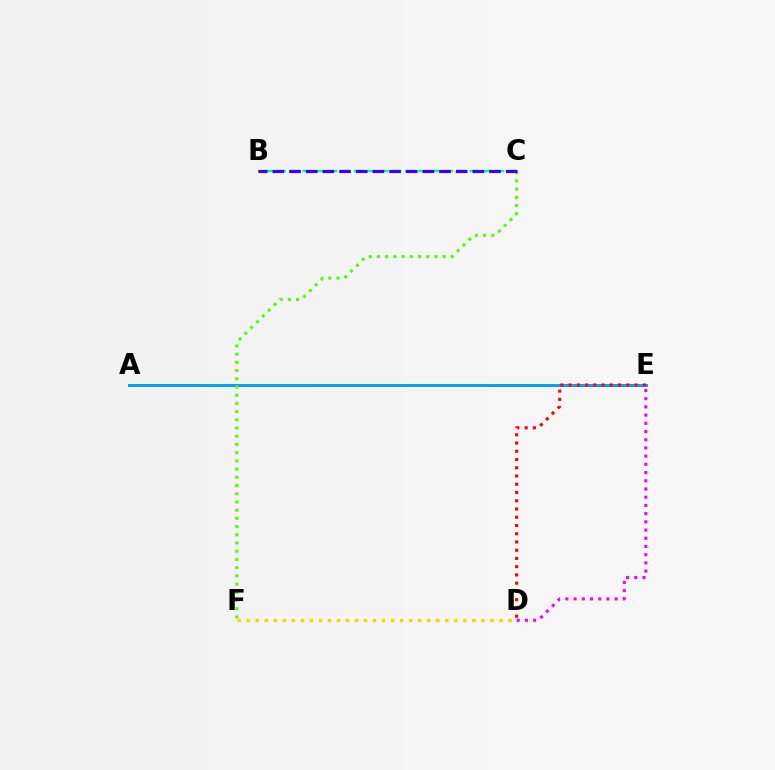{('B', 'C'): [{'color': '#00ff86', 'line_style': 'dashed', 'thickness': 1.74}, {'color': '#3700ff', 'line_style': 'dashed', 'thickness': 2.26}], ('A', 'E'): [{'color': '#009eff', 'line_style': 'solid', 'thickness': 2.12}], ('D', 'E'): [{'color': '#ff0000', 'line_style': 'dotted', 'thickness': 2.24}, {'color': '#ff00ed', 'line_style': 'dotted', 'thickness': 2.23}], ('C', 'F'): [{'color': '#4fff00', 'line_style': 'dotted', 'thickness': 2.23}], ('D', 'F'): [{'color': '#ffd500', 'line_style': 'dotted', 'thickness': 2.45}]}